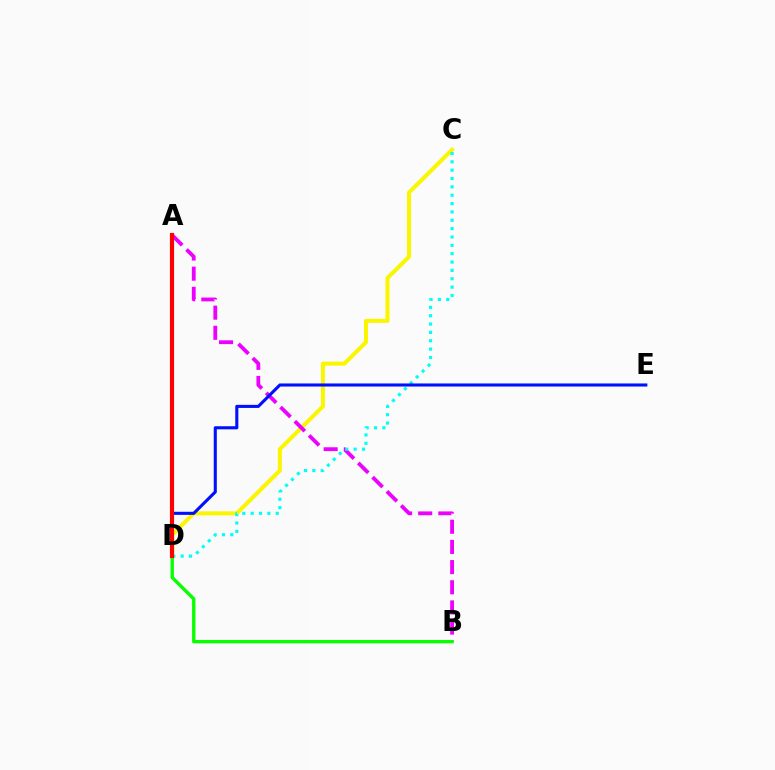{('C', 'D'): [{'color': '#fcf500', 'line_style': 'solid', 'thickness': 2.89}, {'color': '#00fff6', 'line_style': 'dotted', 'thickness': 2.27}], ('A', 'B'): [{'color': '#ee00ff', 'line_style': 'dashed', 'thickness': 2.74}], ('B', 'D'): [{'color': '#08ff00', 'line_style': 'solid', 'thickness': 2.41}], ('D', 'E'): [{'color': '#0010ff', 'line_style': 'solid', 'thickness': 2.22}], ('A', 'D'): [{'color': '#ff0000', 'line_style': 'solid', 'thickness': 2.99}]}